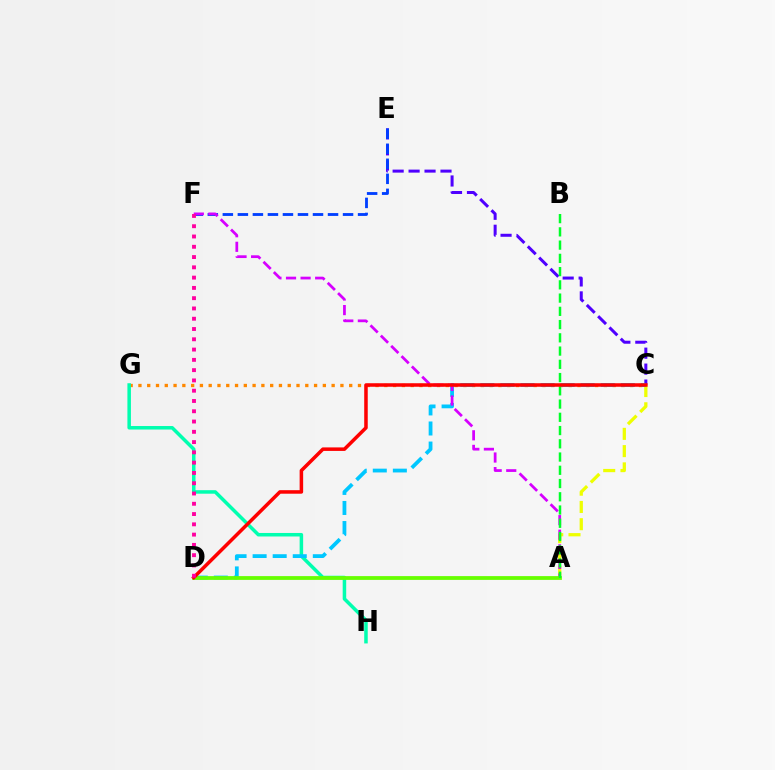{('C', 'E'): [{'color': '#4f00ff', 'line_style': 'dashed', 'thickness': 2.17}], ('A', 'C'): [{'color': '#eeff00', 'line_style': 'dashed', 'thickness': 2.35}], ('C', 'G'): [{'color': '#ff8800', 'line_style': 'dotted', 'thickness': 2.39}], ('G', 'H'): [{'color': '#00ffaf', 'line_style': 'solid', 'thickness': 2.53}], ('E', 'F'): [{'color': '#003fff', 'line_style': 'dashed', 'thickness': 2.04}], ('C', 'D'): [{'color': '#00c7ff', 'line_style': 'dashed', 'thickness': 2.73}, {'color': '#ff0000', 'line_style': 'solid', 'thickness': 2.54}], ('A', 'F'): [{'color': '#d600ff', 'line_style': 'dashed', 'thickness': 1.98}], ('A', 'D'): [{'color': '#66ff00', 'line_style': 'solid', 'thickness': 2.72}], ('A', 'B'): [{'color': '#00ff27', 'line_style': 'dashed', 'thickness': 1.8}], ('D', 'F'): [{'color': '#ff00a0', 'line_style': 'dotted', 'thickness': 2.79}]}